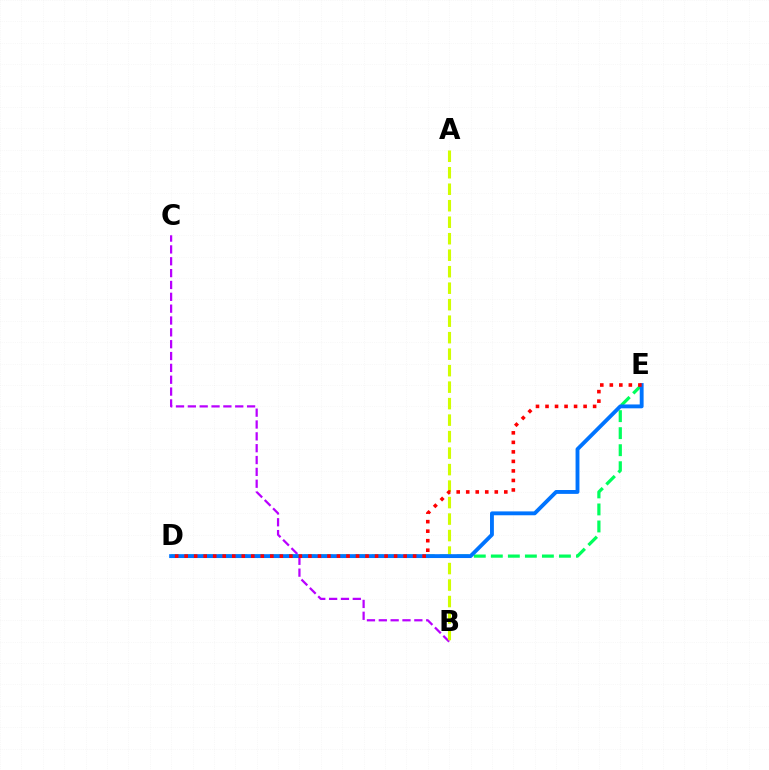{('D', 'E'): [{'color': '#00ff5c', 'line_style': 'dashed', 'thickness': 2.31}, {'color': '#0074ff', 'line_style': 'solid', 'thickness': 2.78}, {'color': '#ff0000', 'line_style': 'dotted', 'thickness': 2.59}], ('B', 'C'): [{'color': '#b900ff', 'line_style': 'dashed', 'thickness': 1.61}], ('A', 'B'): [{'color': '#d1ff00', 'line_style': 'dashed', 'thickness': 2.24}]}